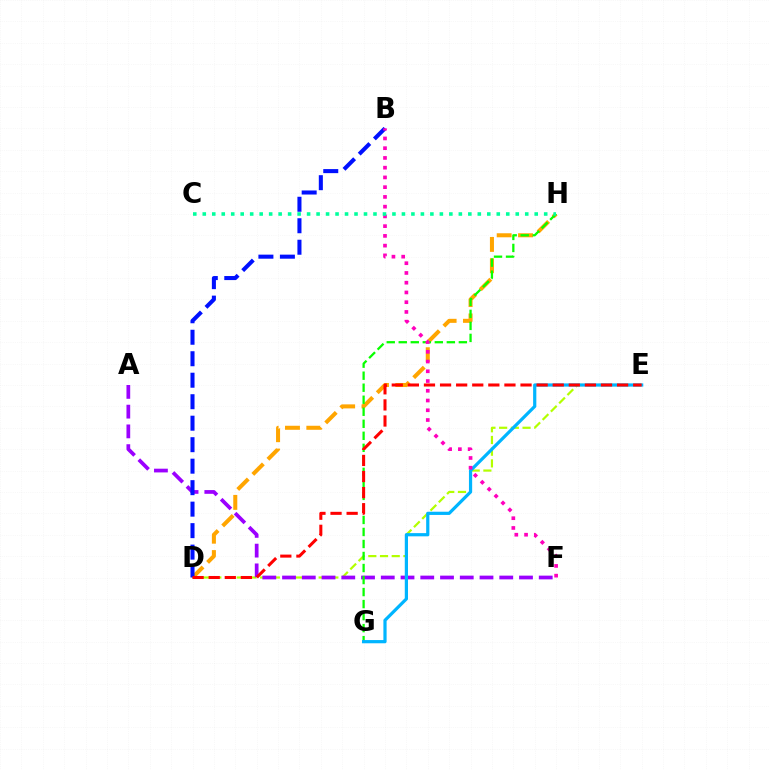{('D', 'H'): [{'color': '#ffa500', 'line_style': 'dashed', 'thickness': 2.9}], ('D', 'E'): [{'color': '#b3ff00', 'line_style': 'dashed', 'thickness': 1.59}, {'color': '#ff0000', 'line_style': 'dashed', 'thickness': 2.19}], ('A', 'F'): [{'color': '#9b00ff', 'line_style': 'dashed', 'thickness': 2.68}], ('G', 'H'): [{'color': '#08ff00', 'line_style': 'dashed', 'thickness': 1.63}], ('E', 'G'): [{'color': '#00b5ff', 'line_style': 'solid', 'thickness': 2.31}], ('B', 'D'): [{'color': '#0010ff', 'line_style': 'dashed', 'thickness': 2.92}], ('B', 'F'): [{'color': '#ff00bd', 'line_style': 'dotted', 'thickness': 2.65}], ('C', 'H'): [{'color': '#00ff9d', 'line_style': 'dotted', 'thickness': 2.58}]}